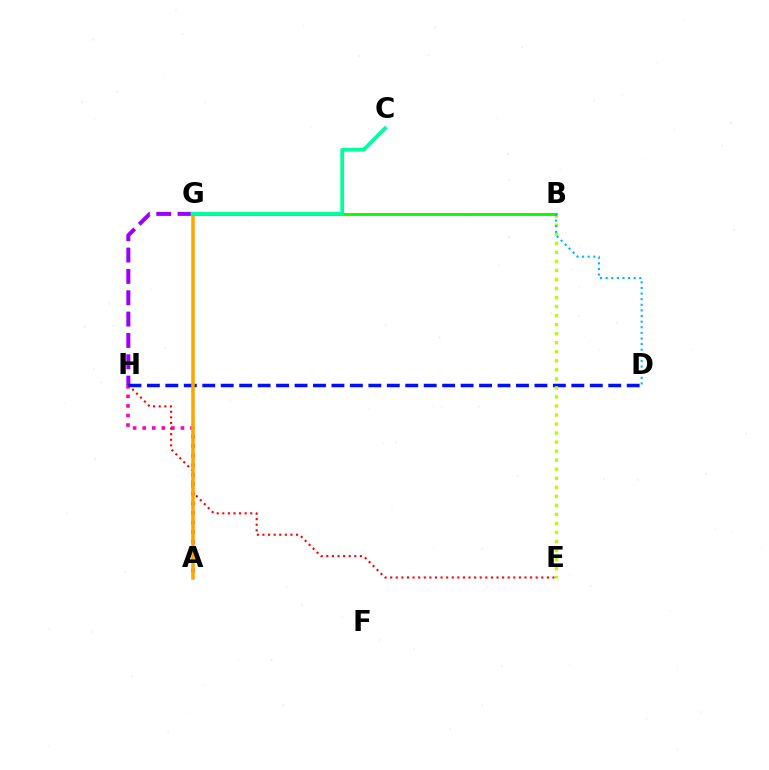{('A', 'H'): [{'color': '#ff00bd', 'line_style': 'dotted', 'thickness': 2.6}], ('G', 'H'): [{'color': '#9b00ff', 'line_style': 'dashed', 'thickness': 2.9}], ('E', 'H'): [{'color': '#ff0000', 'line_style': 'dotted', 'thickness': 1.52}], ('B', 'G'): [{'color': '#08ff00', 'line_style': 'solid', 'thickness': 2.12}], ('D', 'H'): [{'color': '#0010ff', 'line_style': 'dashed', 'thickness': 2.51}], ('B', 'E'): [{'color': '#b3ff00', 'line_style': 'dotted', 'thickness': 2.46}], ('B', 'D'): [{'color': '#00b5ff', 'line_style': 'dotted', 'thickness': 1.53}], ('A', 'G'): [{'color': '#ffa500', 'line_style': 'solid', 'thickness': 2.54}], ('C', 'G'): [{'color': '#00ff9d', 'line_style': 'solid', 'thickness': 2.71}]}